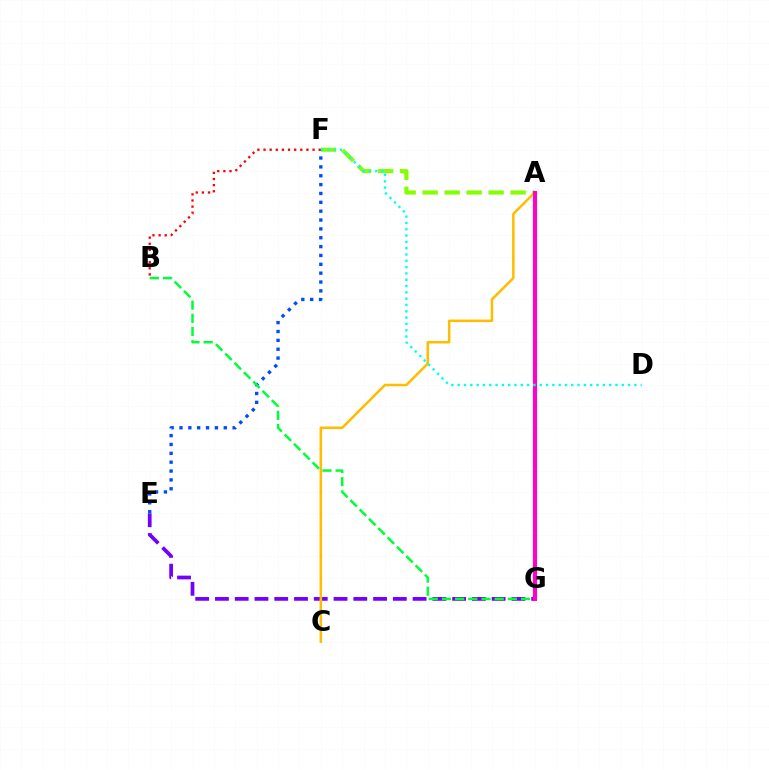{('A', 'F'): [{'color': '#84ff00', 'line_style': 'dashed', 'thickness': 2.99}], ('E', 'G'): [{'color': '#7200ff', 'line_style': 'dashed', 'thickness': 2.68}], ('E', 'F'): [{'color': '#004bff', 'line_style': 'dotted', 'thickness': 2.41}], ('B', 'G'): [{'color': '#00ff39', 'line_style': 'dashed', 'thickness': 1.79}], ('A', 'C'): [{'color': '#ffbd00', 'line_style': 'solid', 'thickness': 1.82}], ('A', 'G'): [{'color': '#ff00cf', 'line_style': 'solid', 'thickness': 2.94}], ('B', 'F'): [{'color': '#ff0000', 'line_style': 'dotted', 'thickness': 1.66}], ('D', 'F'): [{'color': '#00fff6', 'line_style': 'dotted', 'thickness': 1.71}]}